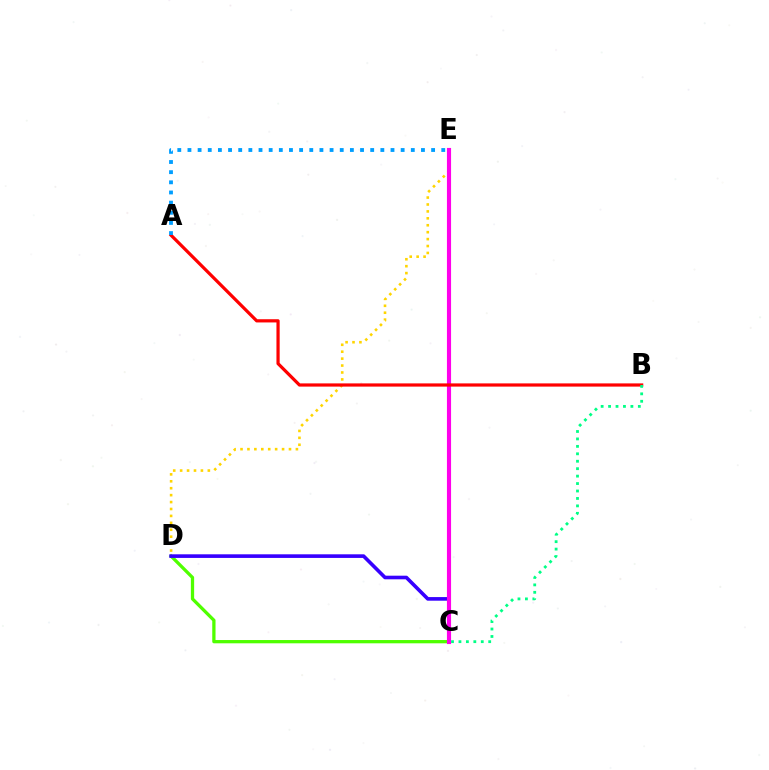{('D', 'E'): [{'color': '#ffd500', 'line_style': 'dotted', 'thickness': 1.88}], ('C', 'D'): [{'color': '#4fff00', 'line_style': 'solid', 'thickness': 2.36}, {'color': '#3700ff', 'line_style': 'solid', 'thickness': 2.61}], ('C', 'E'): [{'color': '#ff00ed', 'line_style': 'solid', 'thickness': 2.97}], ('A', 'B'): [{'color': '#ff0000', 'line_style': 'solid', 'thickness': 2.31}], ('B', 'C'): [{'color': '#00ff86', 'line_style': 'dotted', 'thickness': 2.02}], ('A', 'E'): [{'color': '#009eff', 'line_style': 'dotted', 'thickness': 2.76}]}